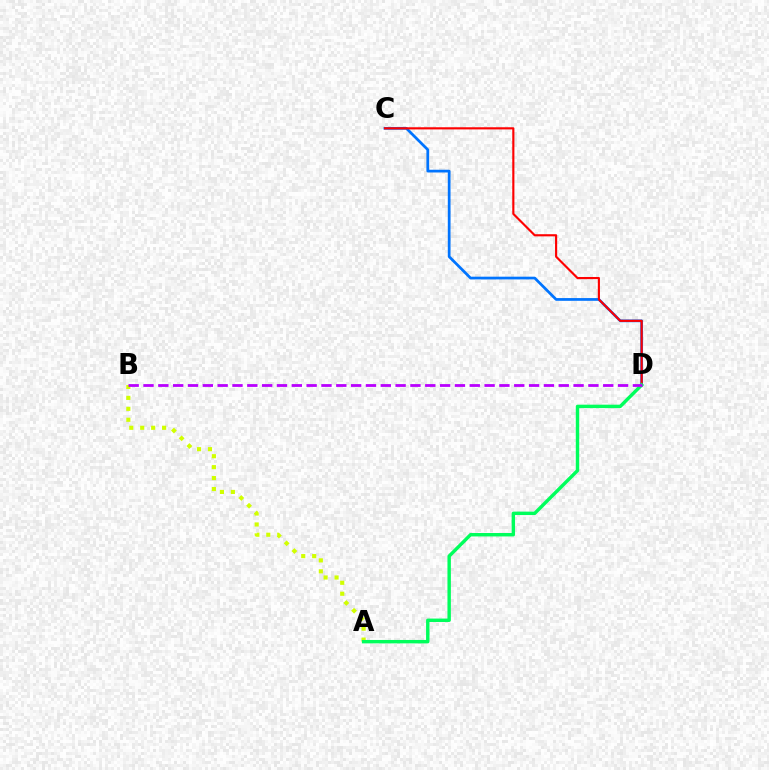{('C', 'D'): [{'color': '#0074ff', 'line_style': 'solid', 'thickness': 1.97}, {'color': '#ff0000', 'line_style': 'solid', 'thickness': 1.54}], ('A', 'B'): [{'color': '#d1ff00', 'line_style': 'dotted', 'thickness': 2.97}], ('A', 'D'): [{'color': '#00ff5c', 'line_style': 'solid', 'thickness': 2.46}], ('B', 'D'): [{'color': '#b900ff', 'line_style': 'dashed', 'thickness': 2.01}]}